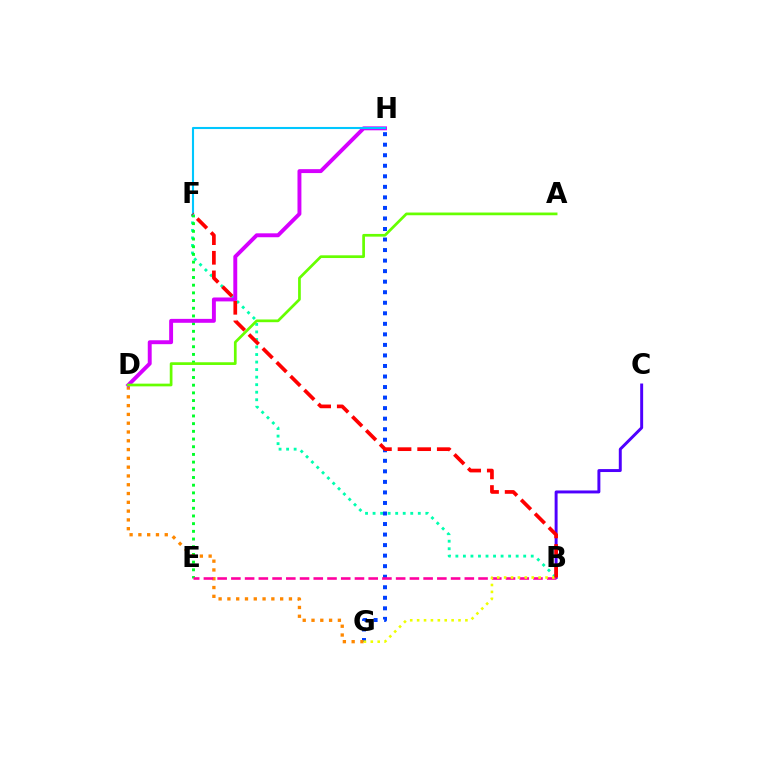{('B', 'C'): [{'color': '#4f00ff', 'line_style': 'solid', 'thickness': 2.12}], ('B', 'F'): [{'color': '#00ffaf', 'line_style': 'dotted', 'thickness': 2.05}, {'color': '#ff0000', 'line_style': 'dashed', 'thickness': 2.67}], ('G', 'H'): [{'color': '#003fff', 'line_style': 'dotted', 'thickness': 2.86}], ('E', 'F'): [{'color': '#00ff27', 'line_style': 'dotted', 'thickness': 2.09}], ('D', 'G'): [{'color': '#ff8800', 'line_style': 'dotted', 'thickness': 2.39}], ('D', 'H'): [{'color': '#d600ff', 'line_style': 'solid', 'thickness': 2.82}], ('B', 'E'): [{'color': '#ff00a0', 'line_style': 'dashed', 'thickness': 1.87}], ('F', 'H'): [{'color': '#00c7ff', 'line_style': 'solid', 'thickness': 1.51}], ('B', 'G'): [{'color': '#eeff00', 'line_style': 'dotted', 'thickness': 1.87}], ('A', 'D'): [{'color': '#66ff00', 'line_style': 'solid', 'thickness': 1.95}]}